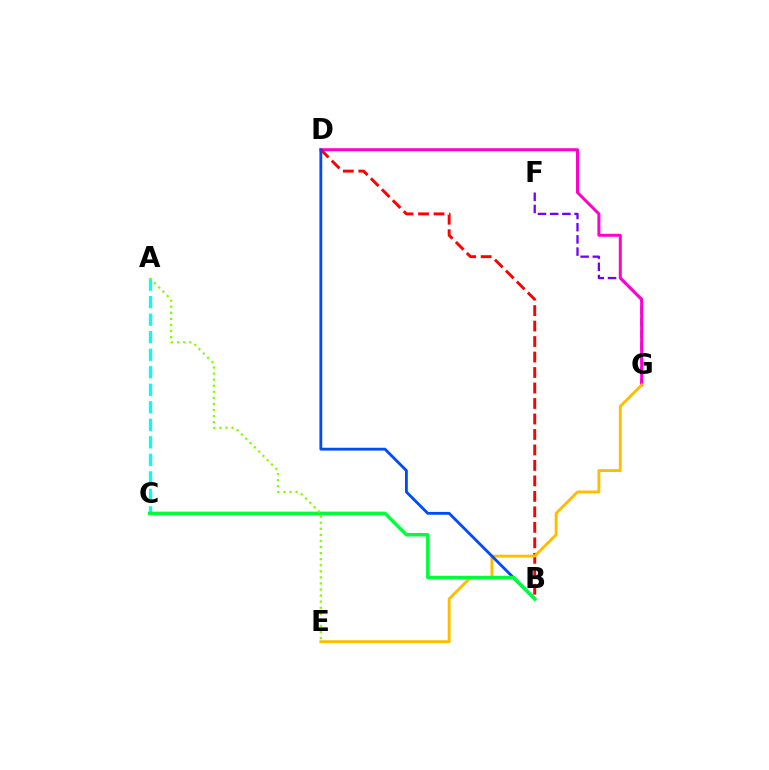{('F', 'G'): [{'color': '#7200ff', 'line_style': 'dashed', 'thickness': 1.66}], ('D', 'G'): [{'color': '#ff00cf', 'line_style': 'solid', 'thickness': 2.16}], ('B', 'D'): [{'color': '#ff0000', 'line_style': 'dashed', 'thickness': 2.1}, {'color': '#004bff', 'line_style': 'solid', 'thickness': 2.04}], ('A', 'C'): [{'color': '#00fff6', 'line_style': 'dashed', 'thickness': 2.38}], ('E', 'G'): [{'color': '#ffbd00', 'line_style': 'solid', 'thickness': 2.08}], ('B', 'C'): [{'color': '#00ff39', 'line_style': 'solid', 'thickness': 2.48}], ('A', 'E'): [{'color': '#84ff00', 'line_style': 'dotted', 'thickness': 1.65}]}